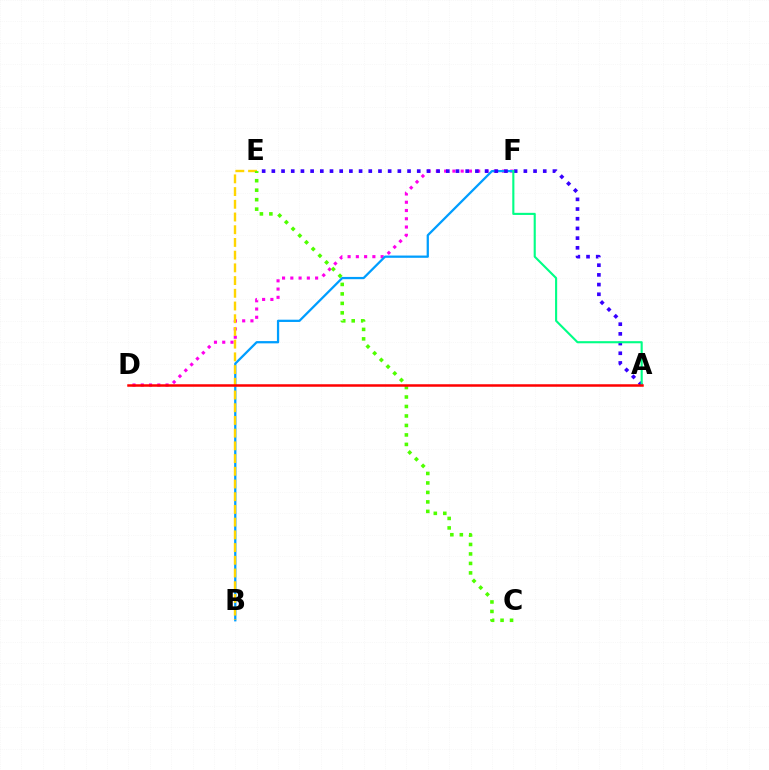{('D', 'F'): [{'color': '#ff00ed', 'line_style': 'dotted', 'thickness': 2.25}], ('B', 'F'): [{'color': '#009eff', 'line_style': 'solid', 'thickness': 1.63}], ('B', 'E'): [{'color': '#ffd500', 'line_style': 'dashed', 'thickness': 1.73}], ('A', 'E'): [{'color': '#3700ff', 'line_style': 'dotted', 'thickness': 2.63}], ('A', 'F'): [{'color': '#00ff86', 'line_style': 'solid', 'thickness': 1.52}], ('C', 'E'): [{'color': '#4fff00', 'line_style': 'dotted', 'thickness': 2.58}], ('A', 'D'): [{'color': '#ff0000', 'line_style': 'solid', 'thickness': 1.8}]}